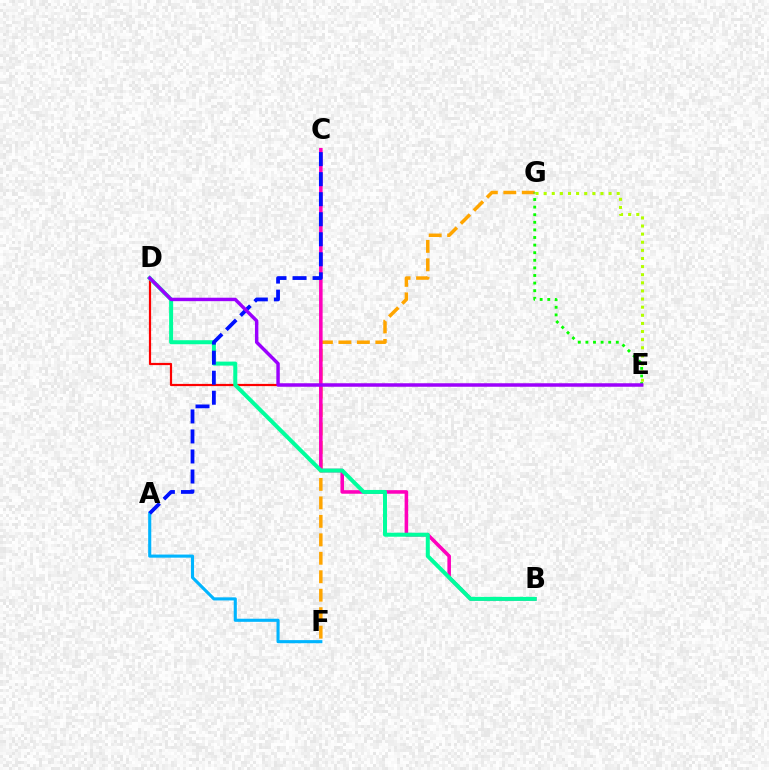{('F', 'G'): [{'color': '#ffa500', 'line_style': 'dashed', 'thickness': 2.51}], ('D', 'E'): [{'color': '#ff0000', 'line_style': 'solid', 'thickness': 1.58}, {'color': '#9b00ff', 'line_style': 'solid', 'thickness': 2.48}], ('B', 'C'): [{'color': '#ff00bd', 'line_style': 'solid', 'thickness': 2.57}], ('E', 'G'): [{'color': '#08ff00', 'line_style': 'dotted', 'thickness': 2.06}, {'color': '#b3ff00', 'line_style': 'dotted', 'thickness': 2.21}], ('A', 'F'): [{'color': '#00b5ff', 'line_style': 'solid', 'thickness': 2.23}], ('B', 'D'): [{'color': '#00ff9d', 'line_style': 'solid', 'thickness': 2.88}], ('A', 'C'): [{'color': '#0010ff', 'line_style': 'dashed', 'thickness': 2.72}]}